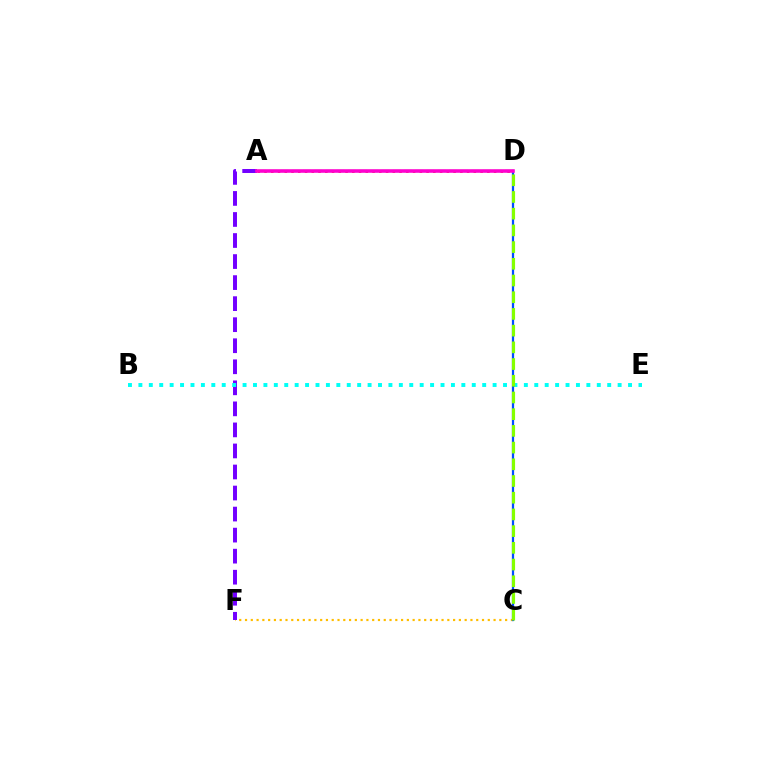{('C', 'F'): [{'color': '#ffbd00', 'line_style': 'dotted', 'thickness': 1.57}], ('A', 'F'): [{'color': '#7200ff', 'line_style': 'dashed', 'thickness': 2.86}], ('A', 'D'): [{'color': '#00ff39', 'line_style': 'dashed', 'thickness': 1.53}, {'color': '#ff0000', 'line_style': 'dotted', 'thickness': 1.83}, {'color': '#ff00cf', 'line_style': 'solid', 'thickness': 2.57}], ('B', 'E'): [{'color': '#00fff6', 'line_style': 'dotted', 'thickness': 2.83}], ('C', 'D'): [{'color': '#004bff', 'line_style': 'solid', 'thickness': 1.62}, {'color': '#84ff00', 'line_style': 'dashed', 'thickness': 2.27}]}